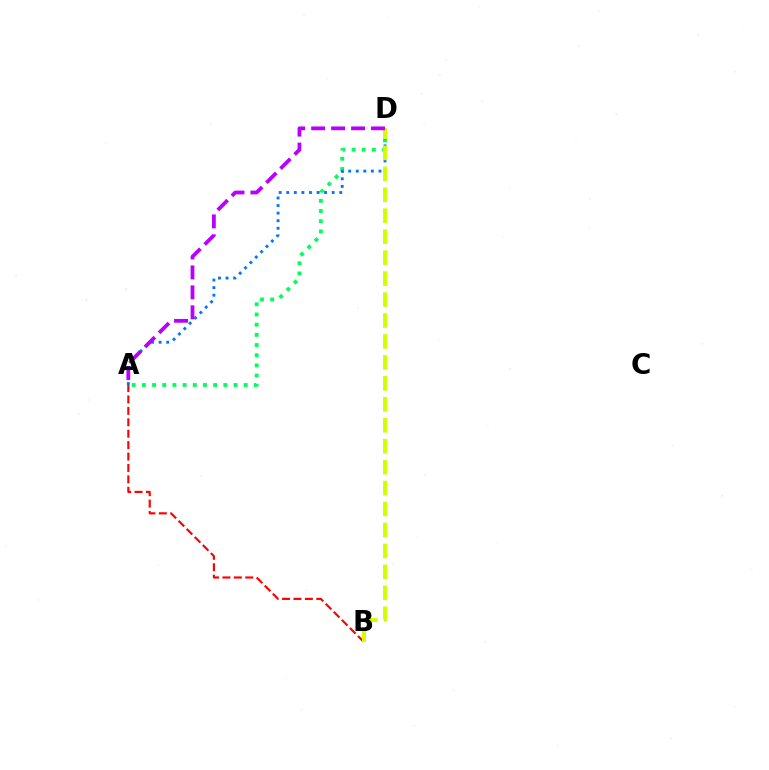{('A', 'B'): [{'color': '#ff0000', 'line_style': 'dashed', 'thickness': 1.55}], ('A', 'D'): [{'color': '#00ff5c', 'line_style': 'dotted', 'thickness': 2.77}, {'color': '#0074ff', 'line_style': 'dotted', 'thickness': 2.06}, {'color': '#b900ff', 'line_style': 'dashed', 'thickness': 2.71}], ('B', 'D'): [{'color': '#d1ff00', 'line_style': 'dashed', 'thickness': 2.85}]}